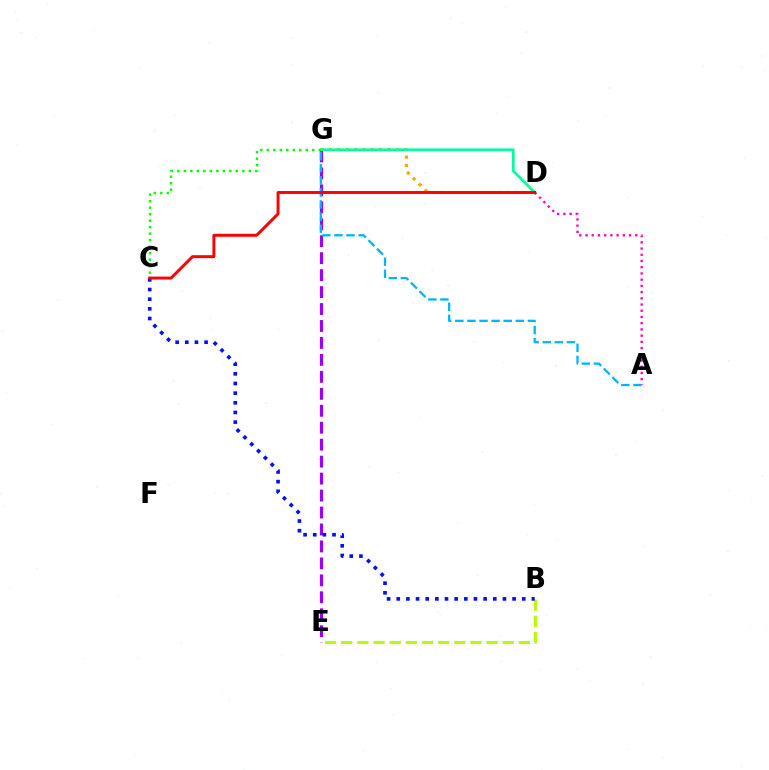{('D', 'G'): [{'color': '#ffa500', 'line_style': 'dotted', 'thickness': 2.26}, {'color': '#00ff9d', 'line_style': 'solid', 'thickness': 1.91}], ('B', 'E'): [{'color': '#b3ff00', 'line_style': 'dashed', 'thickness': 2.19}], ('E', 'G'): [{'color': '#9b00ff', 'line_style': 'dashed', 'thickness': 2.3}], ('A', 'D'): [{'color': '#ff00bd', 'line_style': 'dotted', 'thickness': 1.69}], ('C', 'G'): [{'color': '#08ff00', 'line_style': 'dotted', 'thickness': 1.77}], ('A', 'G'): [{'color': '#00b5ff', 'line_style': 'dashed', 'thickness': 1.64}], ('B', 'C'): [{'color': '#0010ff', 'line_style': 'dotted', 'thickness': 2.62}], ('C', 'D'): [{'color': '#ff0000', 'line_style': 'solid', 'thickness': 2.13}]}